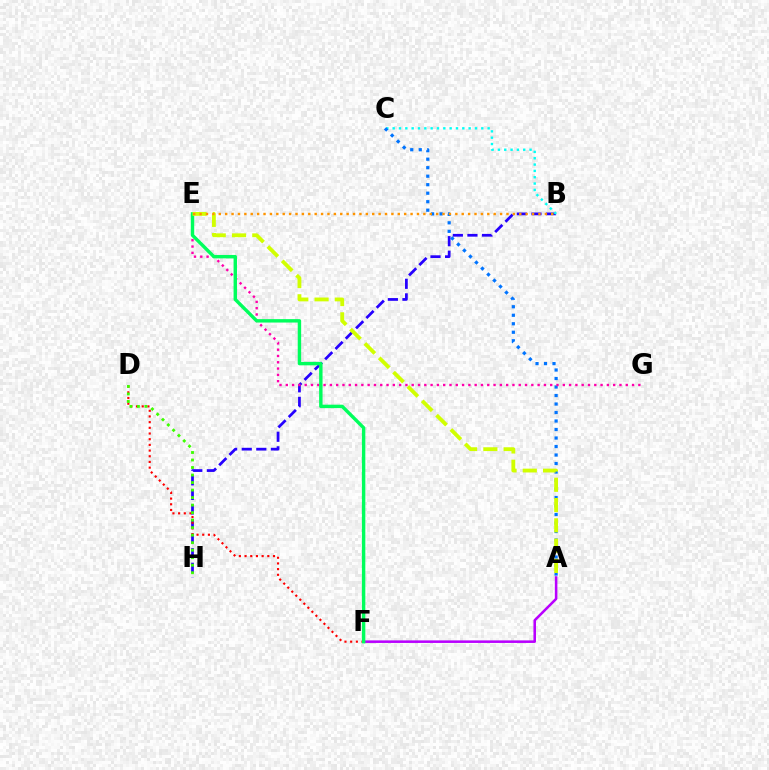{('B', 'H'): [{'color': '#2500ff', 'line_style': 'dashed', 'thickness': 1.98}], ('D', 'F'): [{'color': '#ff0000', 'line_style': 'dotted', 'thickness': 1.55}], ('B', 'C'): [{'color': '#00fff6', 'line_style': 'dotted', 'thickness': 1.72}], ('D', 'H'): [{'color': '#3dff00', 'line_style': 'dotted', 'thickness': 2.04}], ('A', 'F'): [{'color': '#b900ff', 'line_style': 'solid', 'thickness': 1.84}], ('A', 'C'): [{'color': '#0074ff', 'line_style': 'dotted', 'thickness': 2.31}], ('E', 'G'): [{'color': '#ff00ac', 'line_style': 'dotted', 'thickness': 1.71}], ('E', 'F'): [{'color': '#00ff5c', 'line_style': 'solid', 'thickness': 2.46}], ('A', 'E'): [{'color': '#d1ff00', 'line_style': 'dashed', 'thickness': 2.75}], ('B', 'E'): [{'color': '#ff9400', 'line_style': 'dotted', 'thickness': 1.74}]}